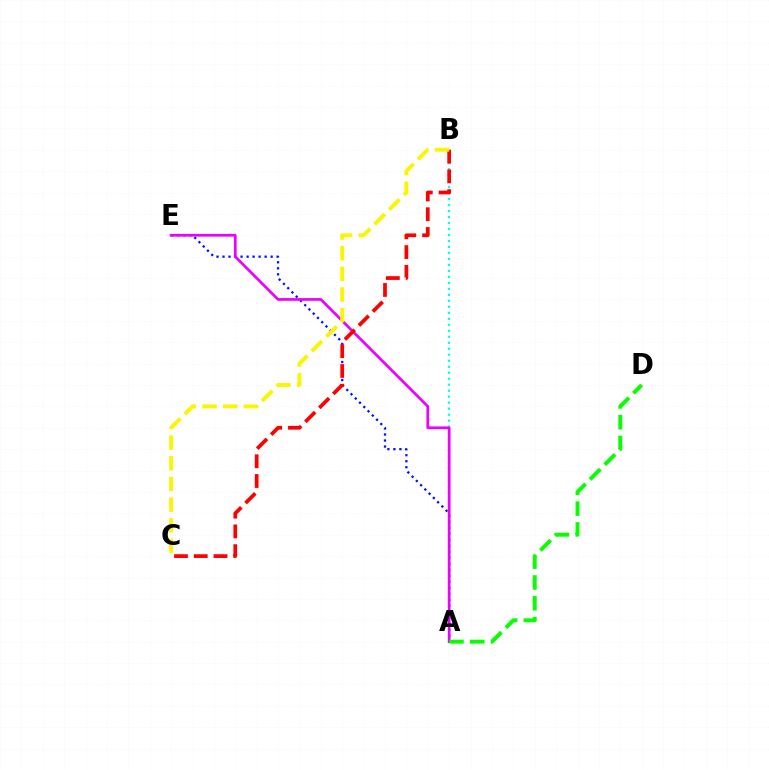{('A', 'E'): [{'color': '#0010ff', 'line_style': 'dotted', 'thickness': 1.63}, {'color': '#ee00ff', 'line_style': 'solid', 'thickness': 1.96}], ('A', 'B'): [{'color': '#00fff6', 'line_style': 'dotted', 'thickness': 1.63}], ('B', 'C'): [{'color': '#ff0000', 'line_style': 'dashed', 'thickness': 2.68}, {'color': '#fcf500', 'line_style': 'dashed', 'thickness': 2.81}], ('A', 'D'): [{'color': '#08ff00', 'line_style': 'dashed', 'thickness': 2.83}]}